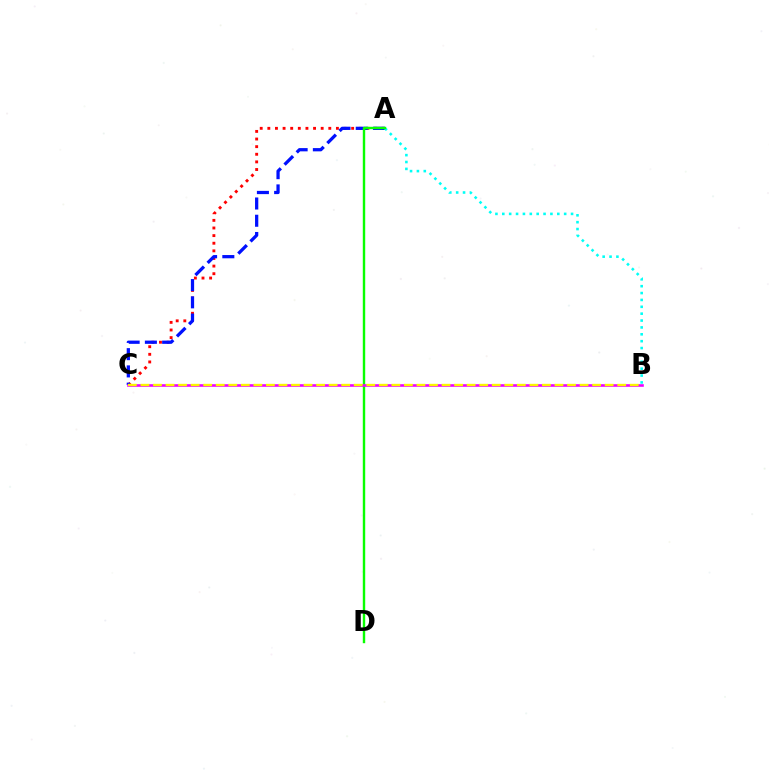{('A', 'C'): [{'color': '#ff0000', 'line_style': 'dotted', 'thickness': 2.07}, {'color': '#0010ff', 'line_style': 'dashed', 'thickness': 2.34}], ('A', 'B'): [{'color': '#00fff6', 'line_style': 'dotted', 'thickness': 1.87}], ('A', 'D'): [{'color': '#08ff00', 'line_style': 'solid', 'thickness': 1.73}], ('B', 'C'): [{'color': '#ee00ff', 'line_style': 'solid', 'thickness': 1.87}, {'color': '#fcf500', 'line_style': 'dashed', 'thickness': 1.7}]}